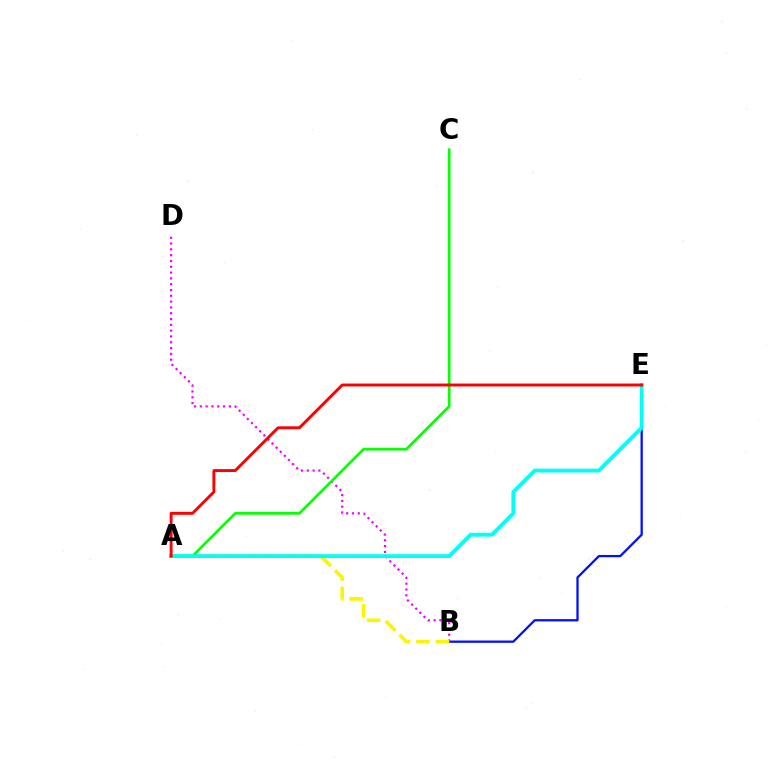{('B', 'E'): [{'color': '#0010ff', 'line_style': 'solid', 'thickness': 1.64}], ('B', 'D'): [{'color': '#ee00ff', 'line_style': 'dotted', 'thickness': 1.58}], ('A', 'B'): [{'color': '#fcf500', 'line_style': 'dashed', 'thickness': 2.64}], ('A', 'C'): [{'color': '#08ff00', 'line_style': 'solid', 'thickness': 1.96}], ('A', 'E'): [{'color': '#00fff6', 'line_style': 'solid', 'thickness': 2.76}, {'color': '#ff0000', 'line_style': 'solid', 'thickness': 2.1}]}